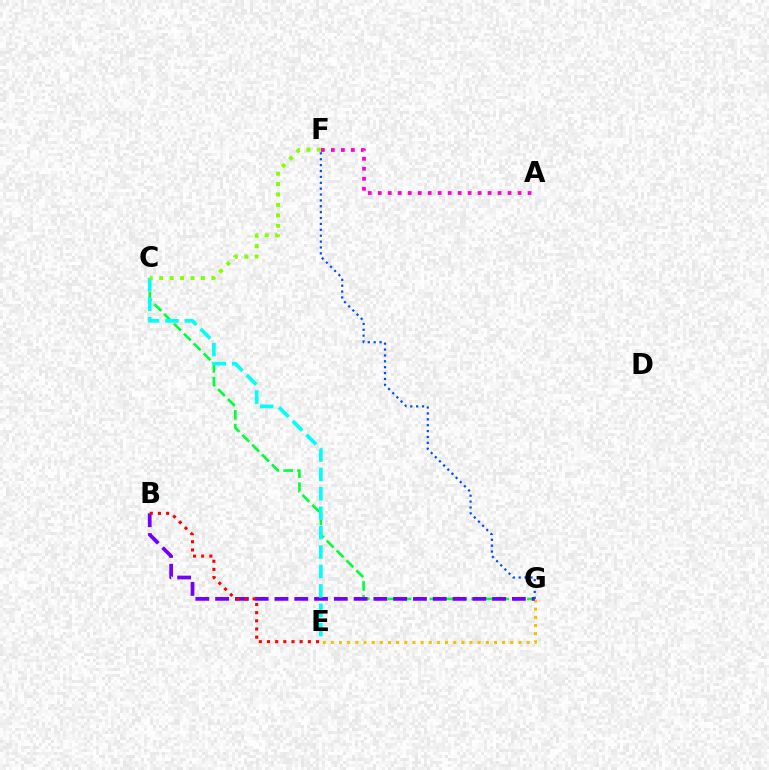{('E', 'G'): [{'color': '#ffbd00', 'line_style': 'dotted', 'thickness': 2.22}], ('C', 'G'): [{'color': '#00ff39', 'line_style': 'dashed', 'thickness': 1.89}], ('B', 'G'): [{'color': '#7200ff', 'line_style': 'dashed', 'thickness': 2.69}], ('C', 'E'): [{'color': '#00fff6', 'line_style': 'dashed', 'thickness': 2.64}], ('A', 'F'): [{'color': '#ff00cf', 'line_style': 'dotted', 'thickness': 2.71}], ('C', 'F'): [{'color': '#84ff00', 'line_style': 'dotted', 'thickness': 2.84}], ('F', 'G'): [{'color': '#004bff', 'line_style': 'dotted', 'thickness': 1.6}], ('B', 'E'): [{'color': '#ff0000', 'line_style': 'dotted', 'thickness': 2.22}]}